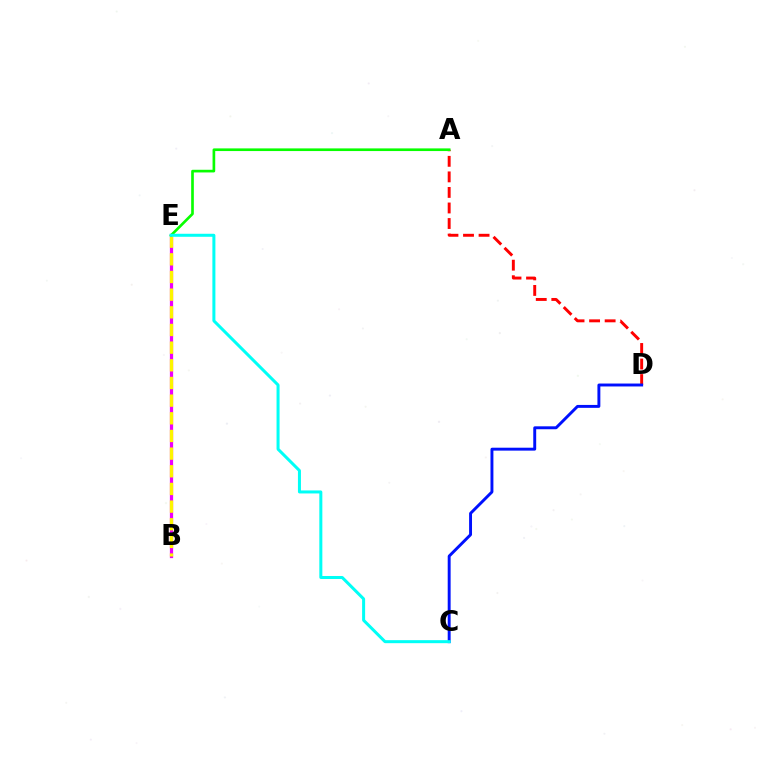{('B', 'E'): [{'color': '#ee00ff', 'line_style': 'solid', 'thickness': 2.33}, {'color': '#fcf500', 'line_style': 'dashed', 'thickness': 2.4}], ('A', 'D'): [{'color': '#ff0000', 'line_style': 'dashed', 'thickness': 2.11}], ('A', 'E'): [{'color': '#08ff00', 'line_style': 'solid', 'thickness': 1.92}], ('C', 'D'): [{'color': '#0010ff', 'line_style': 'solid', 'thickness': 2.1}], ('C', 'E'): [{'color': '#00fff6', 'line_style': 'solid', 'thickness': 2.17}]}